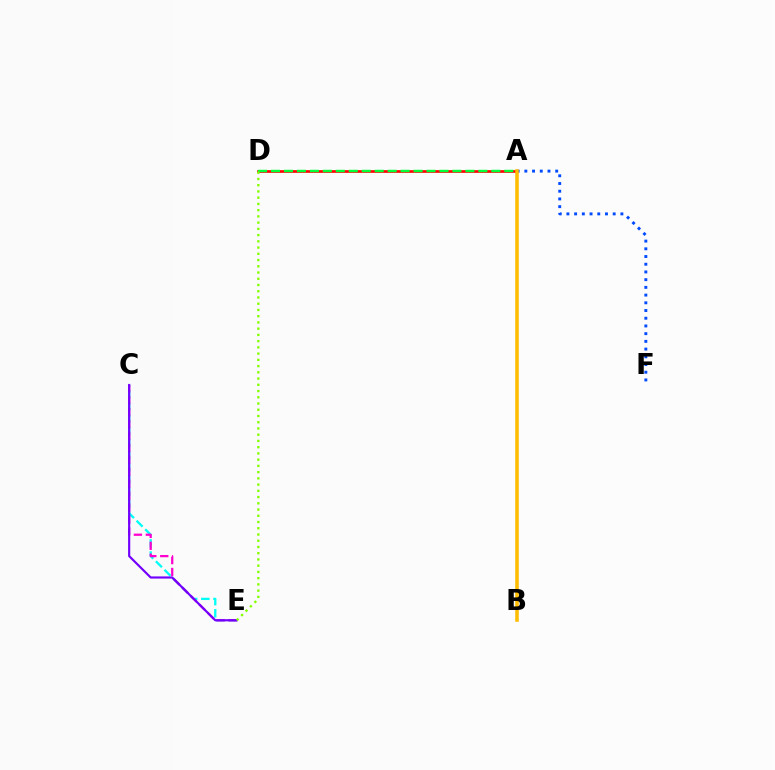{('C', 'E'): [{'color': '#00fff6', 'line_style': 'dashed', 'thickness': 1.65}, {'color': '#ff00cf', 'line_style': 'dashed', 'thickness': 1.62}, {'color': '#7200ff', 'line_style': 'solid', 'thickness': 1.55}], ('A', 'D'): [{'color': '#ff0000', 'line_style': 'solid', 'thickness': 1.92}, {'color': '#00ff39', 'line_style': 'dashed', 'thickness': 1.76}], ('A', 'F'): [{'color': '#004bff', 'line_style': 'dotted', 'thickness': 2.1}], ('A', 'B'): [{'color': '#ffbd00', 'line_style': 'solid', 'thickness': 2.55}], ('D', 'E'): [{'color': '#84ff00', 'line_style': 'dotted', 'thickness': 1.69}]}